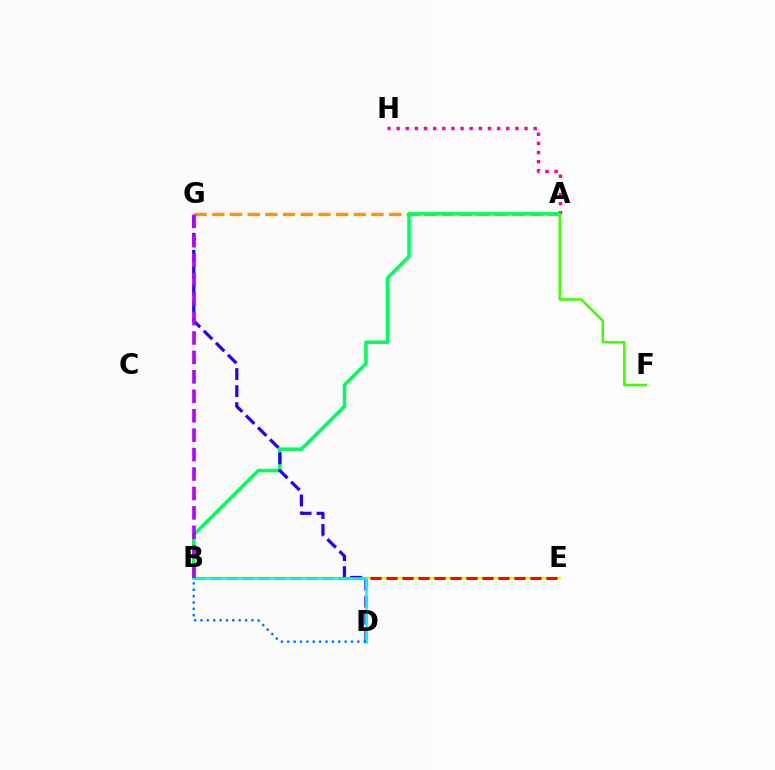{('A', 'G'): [{'color': '#ff9400', 'line_style': 'dashed', 'thickness': 2.4}], ('B', 'E'): [{'color': '#d1ff00', 'line_style': 'solid', 'thickness': 1.73}, {'color': '#ff0000', 'line_style': 'dashed', 'thickness': 2.17}], ('A', 'B'): [{'color': '#00ff5c', 'line_style': 'solid', 'thickness': 2.54}], ('A', 'H'): [{'color': '#ff00ac', 'line_style': 'dotted', 'thickness': 2.48}], ('D', 'G'): [{'color': '#2500ff', 'line_style': 'dashed', 'thickness': 2.31}], ('B', 'D'): [{'color': '#00fff6', 'line_style': 'solid', 'thickness': 1.91}, {'color': '#0074ff', 'line_style': 'dotted', 'thickness': 1.73}], ('A', 'F'): [{'color': '#3dff00', 'line_style': 'solid', 'thickness': 1.82}], ('B', 'G'): [{'color': '#b900ff', 'line_style': 'dashed', 'thickness': 2.64}]}